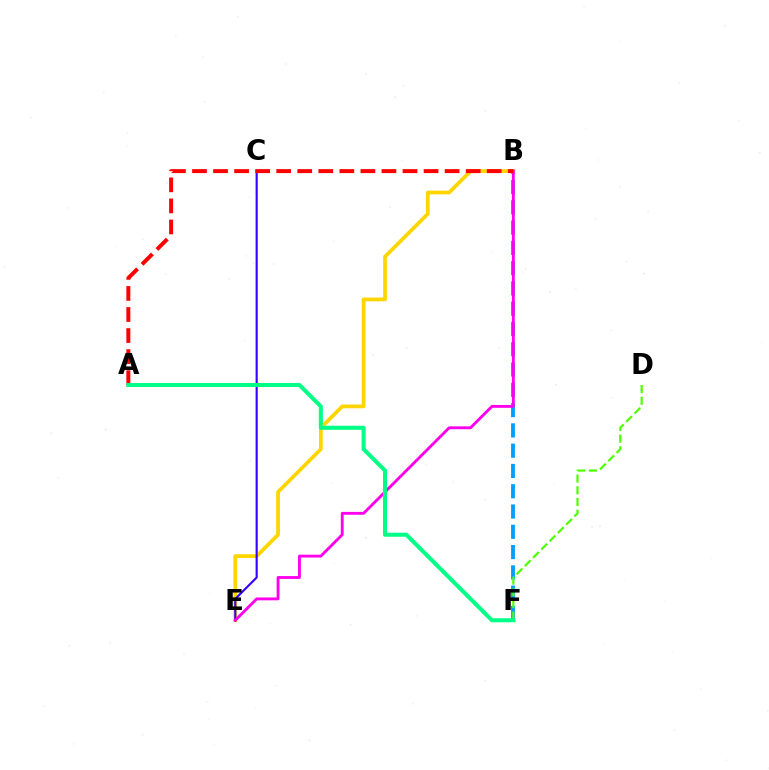{('B', 'F'): [{'color': '#009eff', 'line_style': 'dashed', 'thickness': 2.76}], ('B', 'E'): [{'color': '#ffd500', 'line_style': 'solid', 'thickness': 2.7}, {'color': '#ff00ed', 'line_style': 'solid', 'thickness': 2.07}], ('C', 'E'): [{'color': '#3700ff', 'line_style': 'solid', 'thickness': 1.54}], ('A', 'B'): [{'color': '#ff0000', 'line_style': 'dashed', 'thickness': 2.86}], ('D', 'F'): [{'color': '#4fff00', 'line_style': 'dashed', 'thickness': 1.59}], ('A', 'F'): [{'color': '#00ff86', 'line_style': 'solid', 'thickness': 2.9}]}